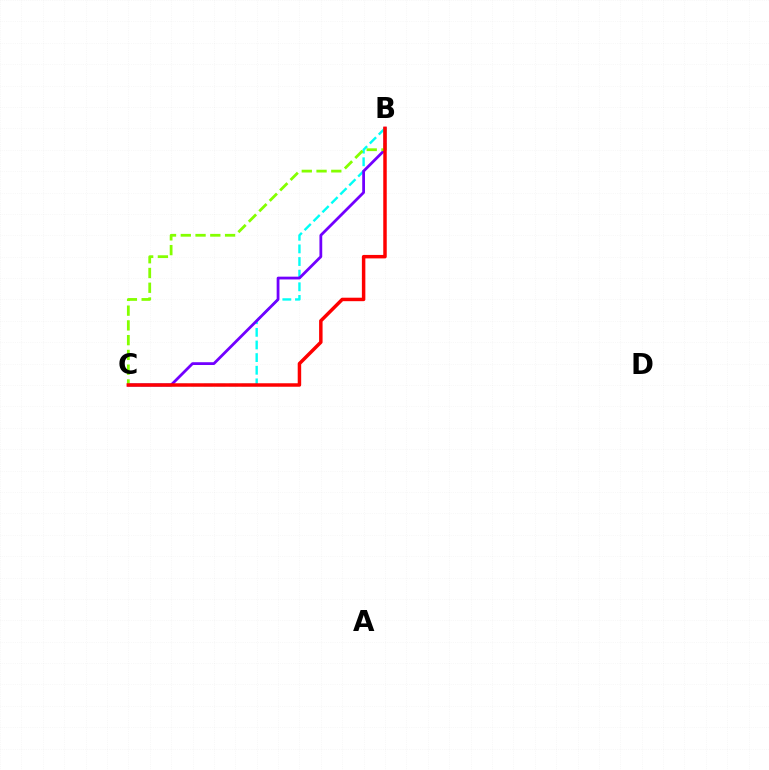{('B', 'C'): [{'color': '#00fff6', 'line_style': 'dashed', 'thickness': 1.72}, {'color': '#7200ff', 'line_style': 'solid', 'thickness': 2.0}, {'color': '#84ff00', 'line_style': 'dashed', 'thickness': 2.0}, {'color': '#ff0000', 'line_style': 'solid', 'thickness': 2.5}]}